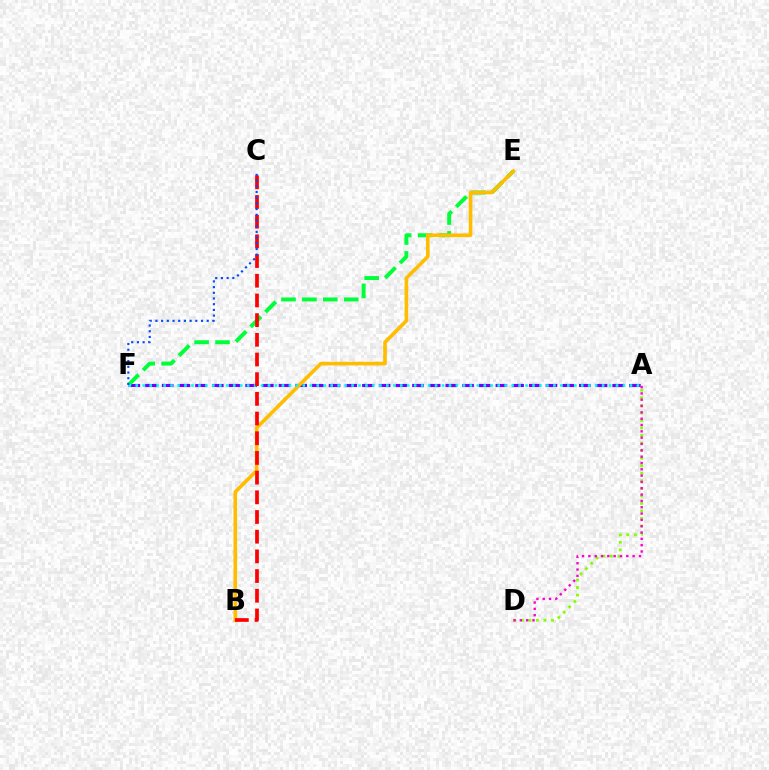{('A', 'F'): [{'color': '#7200ff', 'line_style': 'dashed', 'thickness': 2.27}, {'color': '#00fff6', 'line_style': 'dotted', 'thickness': 1.89}], ('A', 'D'): [{'color': '#84ff00', 'line_style': 'dotted', 'thickness': 2.05}, {'color': '#ff00cf', 'line_style': 'dotted', 'thickness': 1.72}], ('E', 'F'): [{'color': '#00ff39', 'line_style': 'dashed', 'thickness': 2.84}], ('B', 'E'): [{'color': '#ffbd00', 'line_style': 'solid', 'thickness': 2.61}], ('B', 'C'): [{'color': '#ff0000', 'line_style': 'dashed', 'thickness': 2.67}], ('C', 'F'): [{'color': '#004bff', 'line_style': 'dotted', 'thickness': 1.55}]}